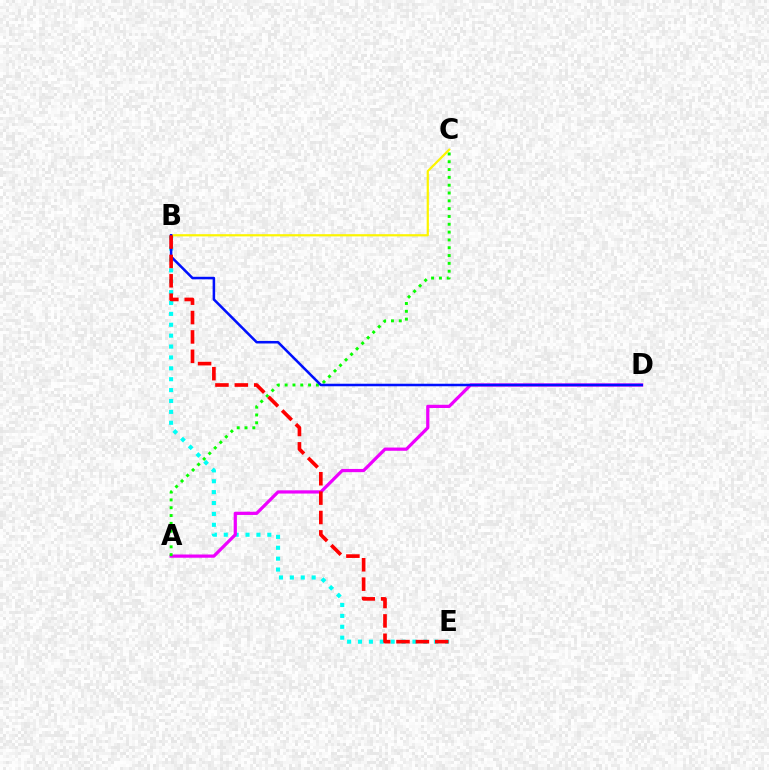{('B', 'E'): [{'color': '#00fff6', 'line_style': 'dotted', 'thickness': 2.96}, {'color': '#ff0000', 'line_style': 'dashed', 'thickness': 2.63}], ('A', 'D'): [{'color': '#ee00ff', 'line_style': 'solid', 'thickness': 2.32}], ('A', 'C'): [{'color': '#08ff00', 'line_style': 'dotted', 'thickness': 2.12}], ('B', 'C'): [{'color': '#fcf500', 'line_style': 'solid', 'thickness': 1.6}], ('B', 'D'): [{'color': '#0010ff', 'line_style': 'solid', 'thickness': 1.82}]}